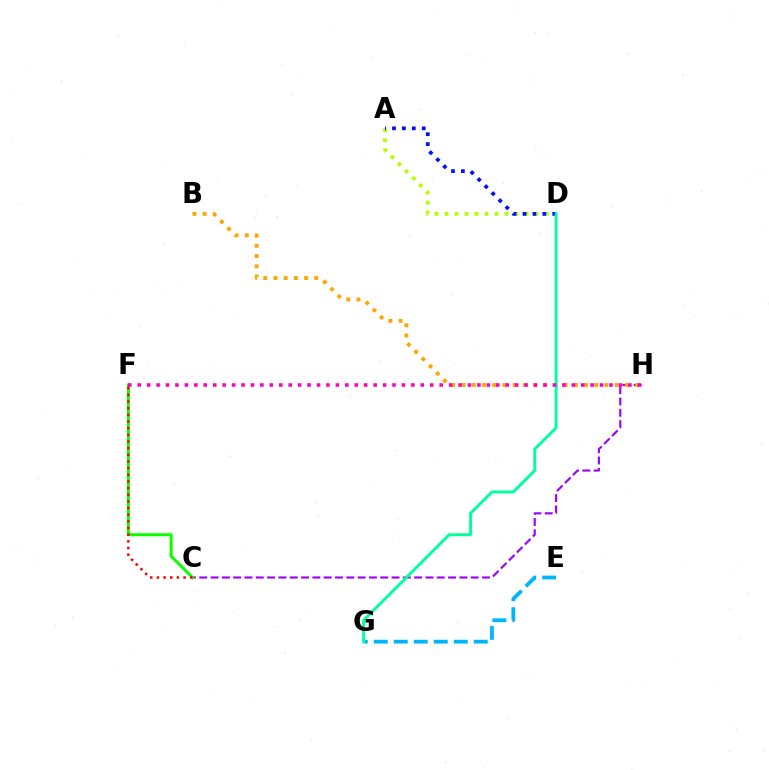{('C', 'H'): [{'color': '#9b00ff', 'line_style': 'dashed', 'thickness': 1.54}], ('A', 'D'): [{'color': '#b3ff00', 'line_style': 'dotted', 'thickness': 2.72}, {'color': '#0010ff', 'line_style': 'dotted', 'thickness': 2.69}], ('C', 'F'): [{'color': '#08ff00', 'line_style': 'solid', 'thickness': 2.15}, {'color': '#ff0000', 'line_style': 'dotted', 'thickness': 1.81}], ('B', 'H'): [{'color': '#ffa500', 'line_style': 'dotted', 'thickness': 2.77}], ('E', 'G'): [{'color': '#00b5ff', 'line_style': 'dashed', 'thickness': 2.72}], ('D', 'G'): [{'color': '#00ff9d', 'line_style': 'solid', 'thickness': 2.1}], ('F', 'H'): [{'color': '#ff00bd', 'line_style': 'dotted', 'thickness': 2.56}]}